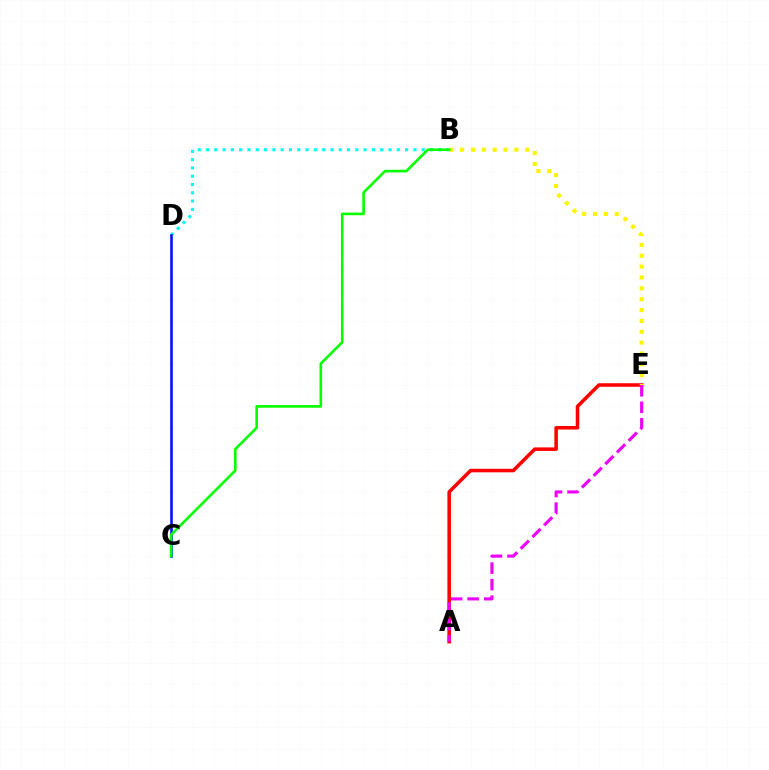{('B', 'D'): [{'color': '#00fff6', 'line_style': 'dotted', 'thickness': 2.25}], ('A', 'E'): [{'color': '#ff0000', 'line_style': 'solid', 'thickness': 2.55}, {'color': '#ee00ff', 'line_style': 'dashed', 'thickness': 2.25}], ('C', 'D'): [{'color': '#0010ff', 'line_style': 'solid', 'thickness': 1.87}], ('B', 'E'): [{'color': '#fcf500', 'line_style': 'dotted', 'thickness': 2.95}], ('B', 'C'): [{'color': '#08ff00', 'line_style': 'solid', 'thickness': 1.9}]}